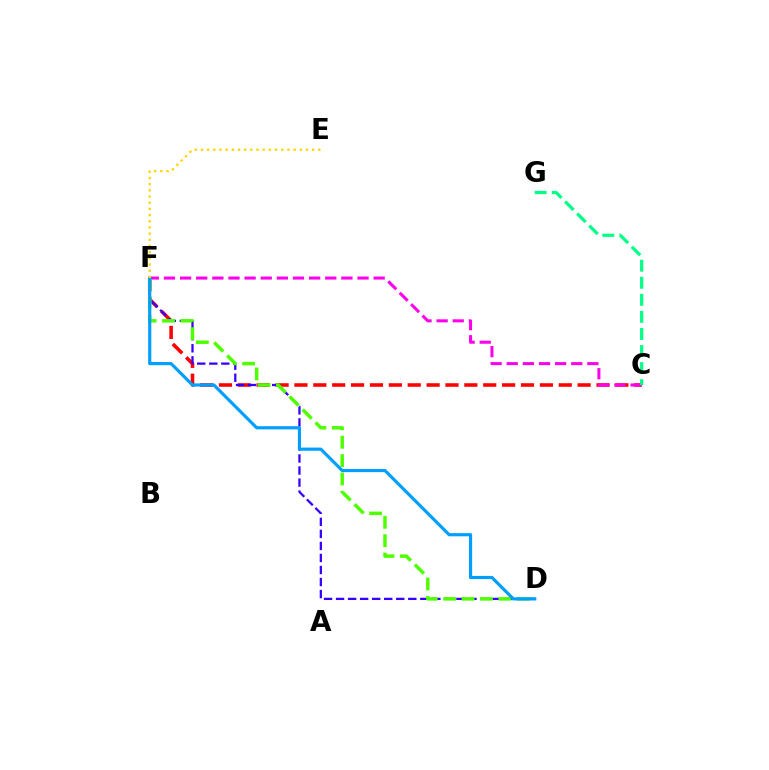{('C', 'F'): [{'color': '#ff0000', 'line_style': 'dashed', 'thickness': 2.56}, {'color': '#ff00ed', 'line_style': 'dashed', 'thickness': 2.19}], ('D', 'F'): [{'color': '#3700ff', 'line_style': 'dashed', 'thickness': 1.64}, {'color': '#4fff00', 'line_style': 'dashed', 'thickness': 2.5}, {'color': '#009eff', 'line_style': 'solid', 'thickness': 2.28}], ('C', 'G'): [{'color': '#00ff86', 'line_style': 'dashed', 'thickness': 2.32}], ('E', 'F'): [{'color': '#ffd500', 'line_style': 'dotted', 'thickness': 1.68}]}